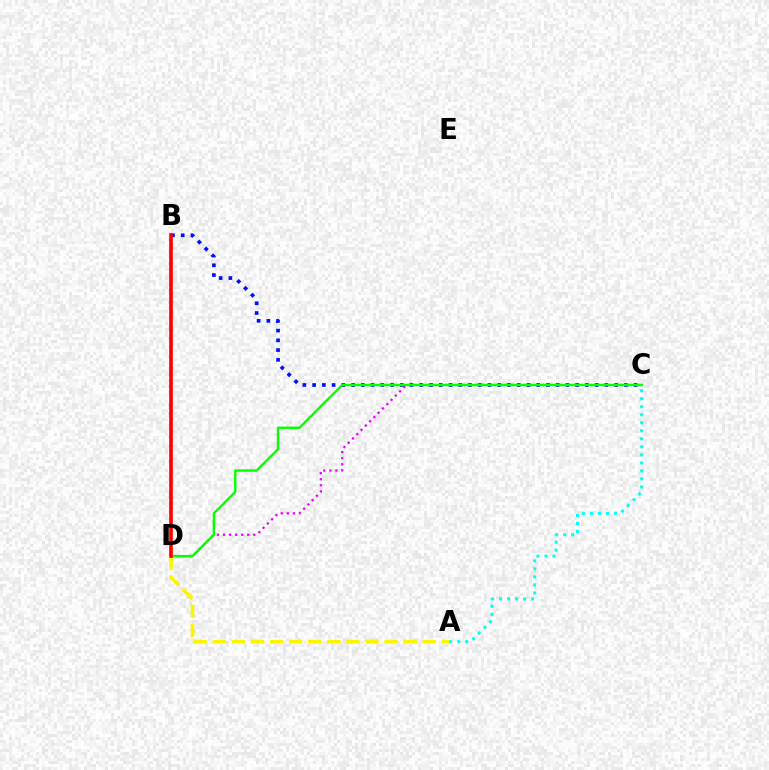{('A', 'C'): [{'color': '#00fff6', 'line_style': 'dotted', 'thickness': 2.18}], ('C', 'D'): [{'color': '#ee00ff', 'line_style': 'dotted', 'thickness': 1.65}, {'color': '#08ff00', 'line_style': 'solid', 'thickness': 1.73}], ('B', 'C'): [{'color': '#0010ff', 'line_style': 'dotted', 'thickness': 2.65}], ('A', 'D'): [{'color': '#fcf500', 'line_style': 'dashed', 'thickness': 2.59}], ('B', 'D'): [{'color': '#ff0000', 'line_style': 'solid', 'thickness': 2.63}]}